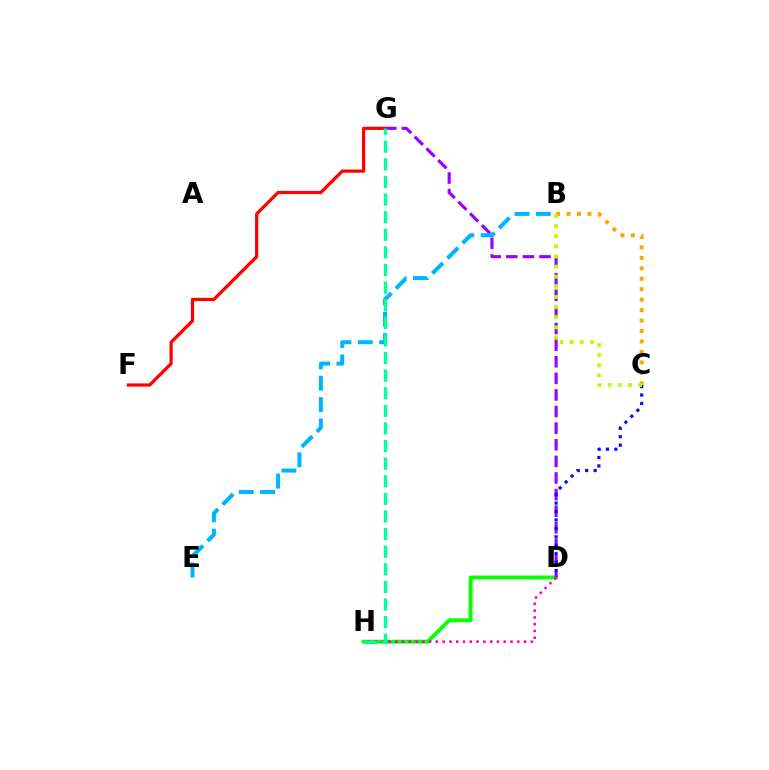{('B', 'C'): [{'color': '#ffa500', 'line_style': 'dotted', 'thickness': 2.84}, {'color': '#b3ff00', 'line_style': 'dotted', 'thickness': 2.75}], ('D', 'H'): [{'color': '#08ff00', 'line_style': 'solid', 'thickness': 2.8}, {'color': '#ff00bd', 'line_style': 'dotted', 'thickness': 1.84}], ('F', 'G'): [{'color': '#ff0000', 'line_style': 'solid', 'thickness': 2.32}], ('D', 'G'): [{'color': '#9b00ff', 'line_style': 'dashed', 'thickness': 2.26}], ('B', 'E'): [{'color': '#00b5ff', 'line_style': 'dashed', 'thickness': 2.9}], ('C', 'D'): [{'color': '#0010ff', 'line_style': 'dotted', 'thickness': 2.29}], ('G', 'H'): [{'color': '#00ff9d', 'line_style': 'dashed', 'thickness': 2.39}]}